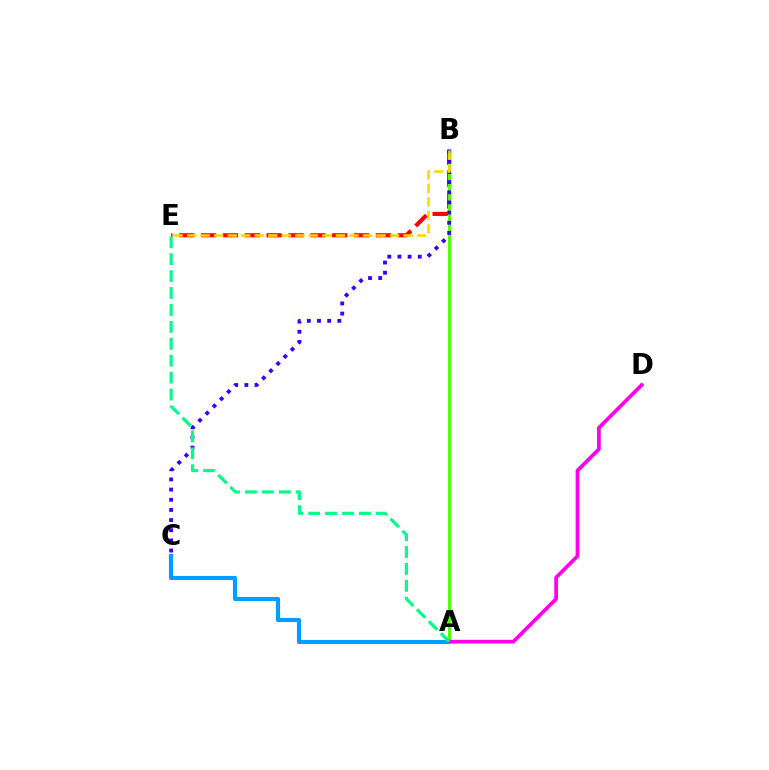{('A', 'C'): [{'color': '#009eff', 'line_style': 'solid', 'thickness': 2.98}], ('B', 'E'): [{'color': '#ff0000', 'line_style': 'dashed', 'thickness': 2.97}, {'color': '#ffd500', 'line_style': 'dashed', 'thickness': 1.84}], ('A', 'B'): [{'color': '#4fff00', 'line_style': 'solid', 'thickness': 2.1}], ('A', 'D'): [{'color': '#ff00ed', 'line_style': 'solid', 'thickness': 2.68}], ('B', 'C'): [{'color': '#3700ff', 'line_style': 'dotted', 'thickness': 2.76}], ('A', 'E'): [{'color': '#00ff86', 'line_style': 'dashed', 'thickness': 2.3}]}